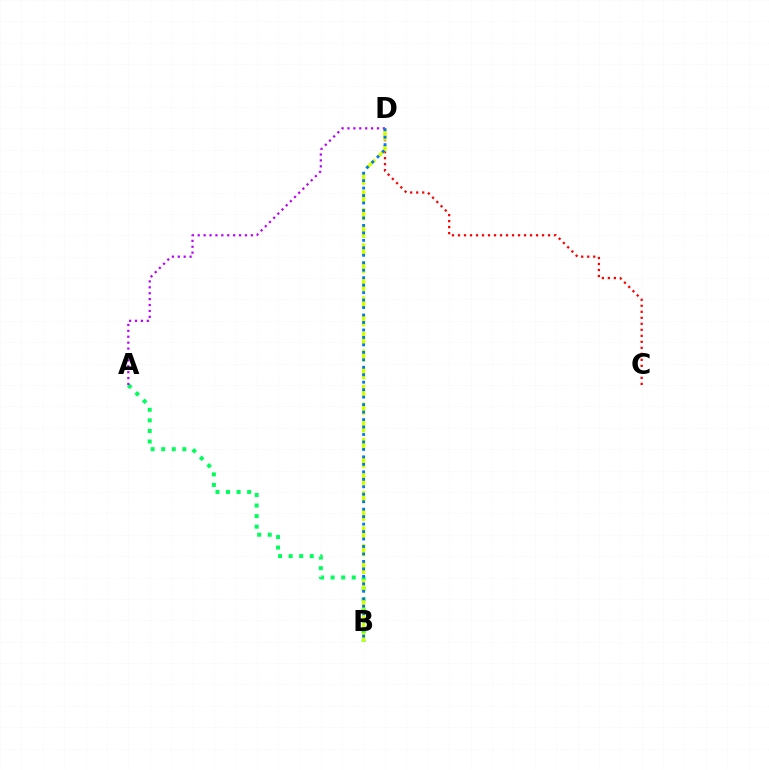{('C', 'D'): [{'color': '#ff0000', 'line_style': 'dotted', 'thickness': 1.63}], ('A', 'B'): [{'color': '#00ff5c', 'line_style': 'dotted', 'thickness': 2.87}], ('B', 'D'): [{'color': '#d1ff00', 'line_style': 'dashed', 'thickness': 2.4}, {'color': '#0074ff', 'line_style': 'dotted', 'thickness': 2.03}], ('A', 'D'): [{'color': '#b900ff', 'line_style': 'dotted', 'thickness': 1.6}]}